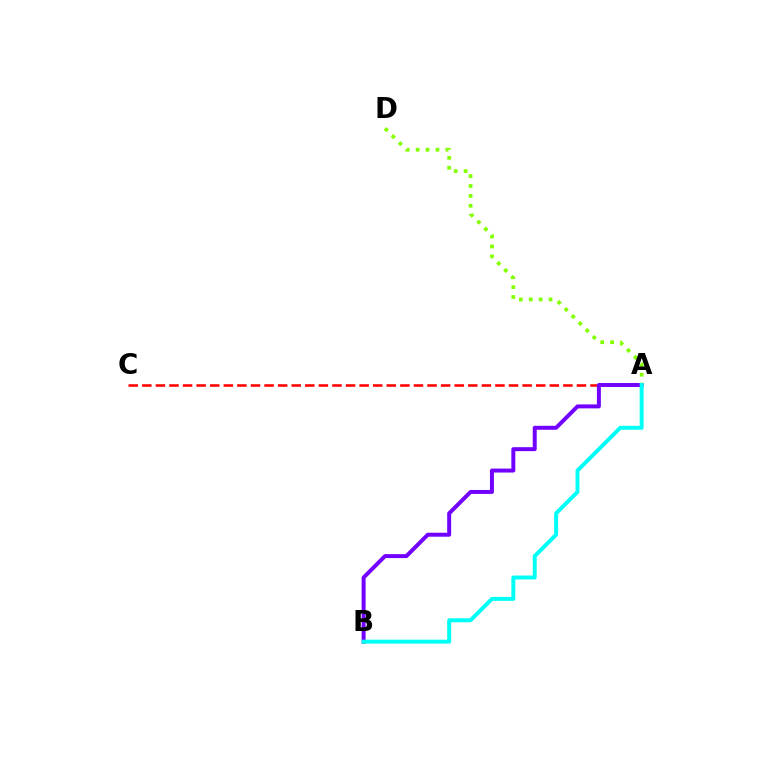{('A', 'C'): [{'color': '#ff0000', 'line_style': 'dashed', 'thickness': 1.85}], ('A', 'D'): [{'color': '#84ff00', 'line_style': 'dotted', 'thickness': 2.69}], ('A', 'B'): [{'color': '#7200ff', 'line_style': 'solid', 'thickness': 2.86}, {'color': '#00fff6', 'line_style': 'solid', 'thickness': 2.84}]}